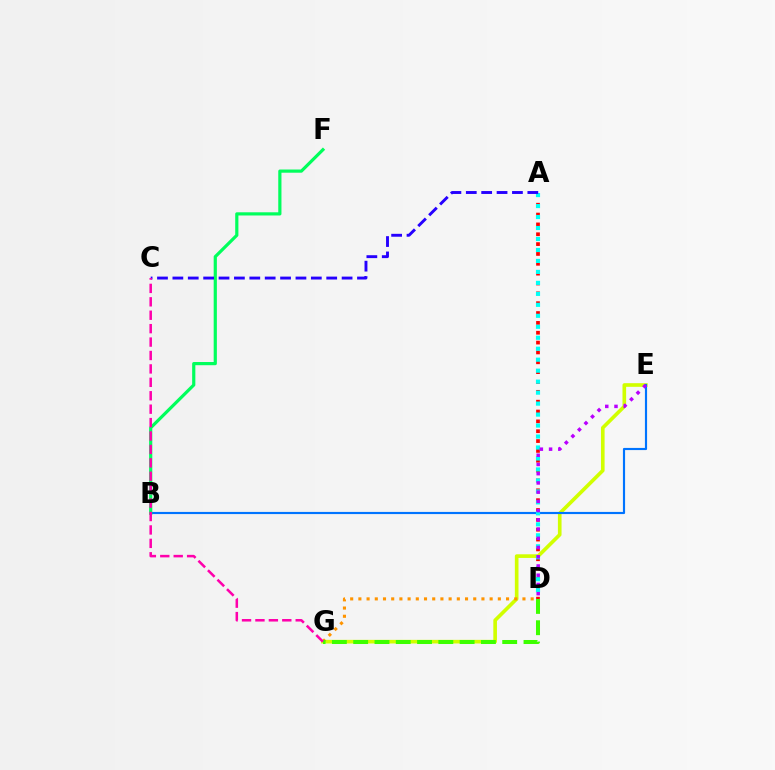{('A', 'D'): [{'color': '#ff0000', 'line_style': 'dotted', 'thickness': 2.68}, {'color': '#00fff6', 'line_style': 'dotted', 'thickness': 2.98}], ('E', 'G'): [{'color': '#d1ff00', 'line_style': 'solid', 'thickness': 2.62}], ('B', 'E'): [{'color': '#0074ff', 'line_style': 'solid', 'thickness': 1.55}], ('D', 'G'): [{'color': '#ff9400', 'line_style': 'dotted', 'thickness': 2.23}, {'color': '#3dff00', 'line_style': 'dashed', 'thickness': 2.89}], ('B', 'F'): [{'color': '#00ff5c', 'line_style': 'solid', 'thickness': 2.3}], ('D', 'E'): [{'color': '#b900ff', 'line_style': 'dotted', 'thickness': 2.51}], ('A', 'C'): [{'color': '#2500ff', 'line_style': 'dashed', 'thickness': 2.09}], ('C', 'G'): [{'color': '#ff00ac', 'line_style': 'dashed', 'thickness': 1.82}]}